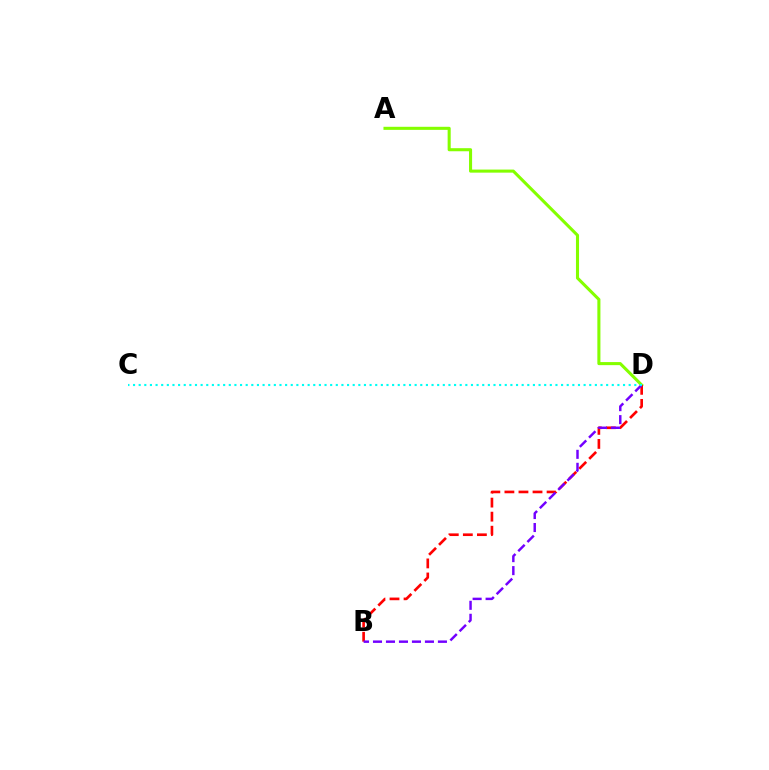{('A', 'D'): [{'color': '#84ff00', 'line_style': 'solid', 'thickness': 2.21}], ('B', 'D'): [{'color': '#ff0000', 'line_style': 'dashed', 'thickness': 1.91}, {'color': '#7200ff', 'line_style': 'dashed', 'thickness': 1.76}], ('C', 'D'): [{'color': '#00fff6', 'line_style': 'dotted', 'thickness': 1.53}]}